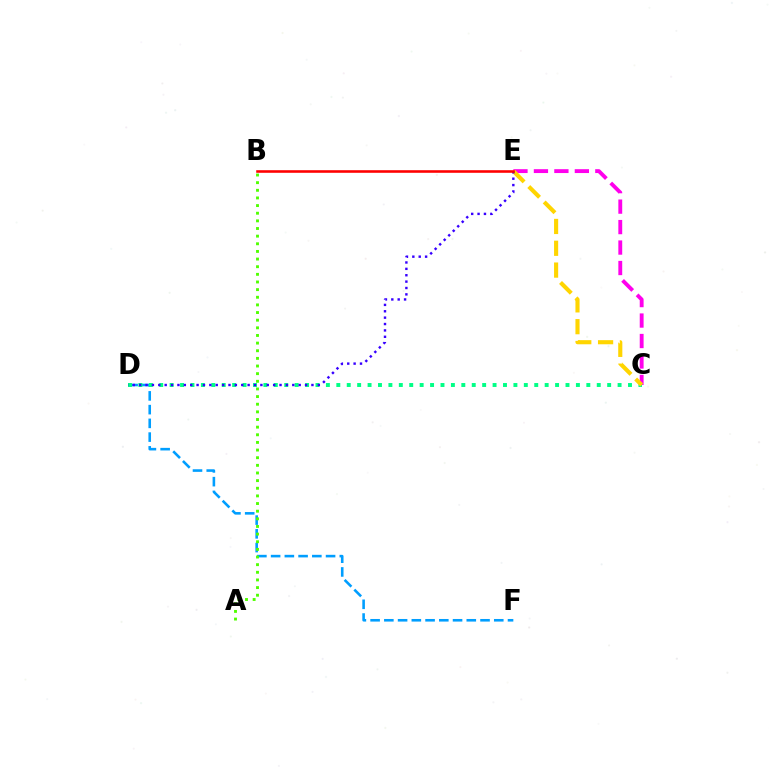{('D', 'F'): [{'color': '#009eff', 'line_style': 'dashed', 'thickness': 1.87}], ('C', 'D'): [{'color': '#00ff86', 'line_style': 'dotted', 'thickness': 2.83}], ('C', 'E'): [{'color': '#ff00ed', 'line_style': 'dashed', 'thickness': 2.78}, {'color': '#ffd500', 'line_style': 'dashed', 'thickness': 2.96}], ('D', 'E'): [{'color': '#3700ff', 'line_style': 'dotted', 'thickness': 1.73}], ('B', 'E'): [{'color': '#ff0000', 'line_style': 'solid', 'thickness': 1.86}], ('A', 'B'): [{'color': '#4fff00', 'line_style': 'dotted', 'thickness': 2.08}]}